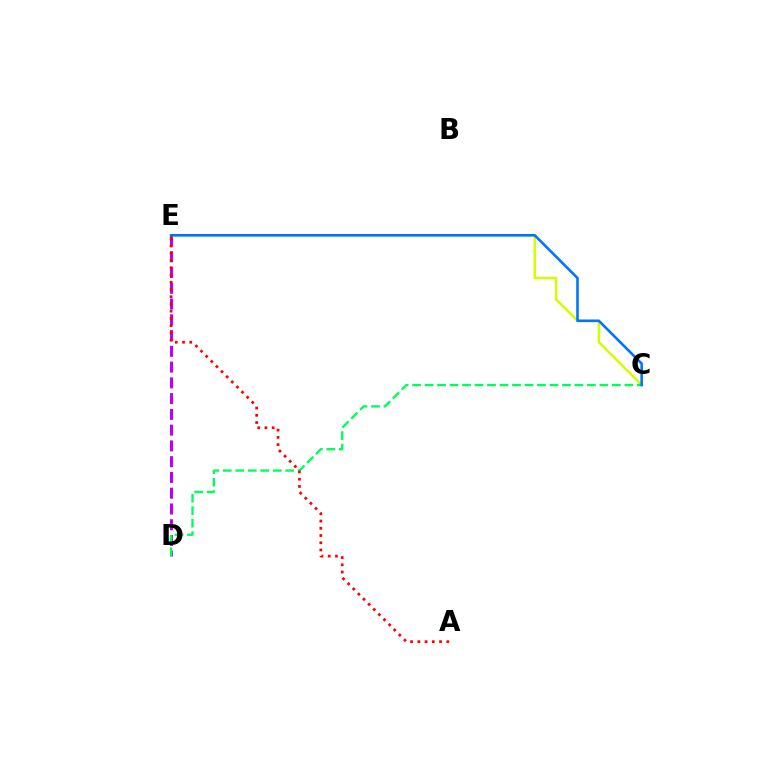{('C', 'E'): [{'color': '#d1ff00', 'line_style': 'solid', 'thickness': 1.8}, {'color': '#0074ff', 'line_style': 'solid', 'thickness': 1.87}], ('D', 'E'): [{'color': '#b900ff', 'line_style': 'dashed', 'thickness': 2.14}], ('C', 'D'): [{'color': '#00ff5c', 'line_style': 'dashed', 'thickness': 1.7}], ('A', 'E'): [{'color': '#ff0000', 'line_style': 'dotted', 'thickness': 1.97}]}